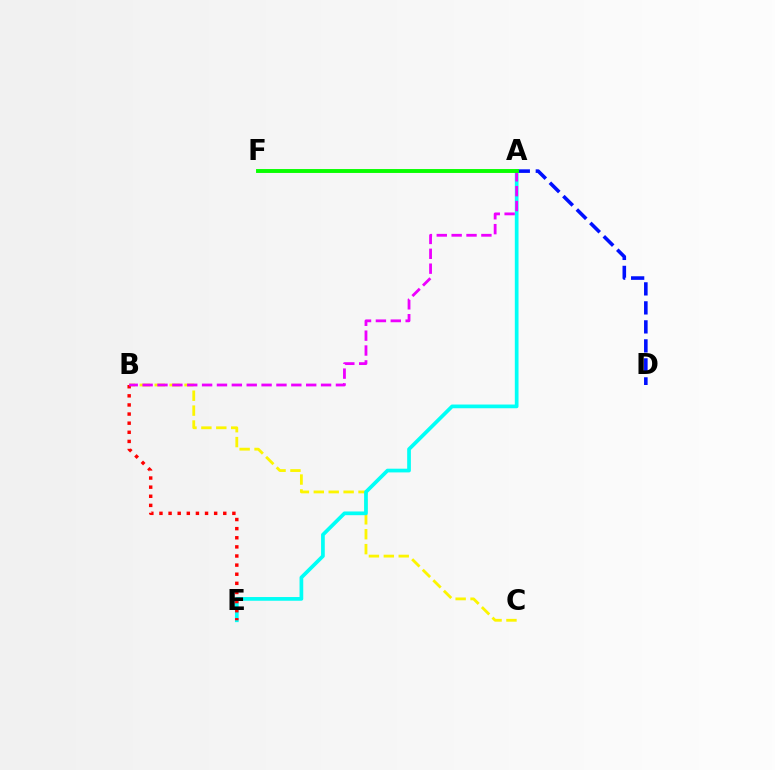{('A', 'D'): [{'color': '#0010ff', 'line_style': 'dashed', 'thickness': 2.58}], ('B', 'C'): [{'color': '#fcf500', 'line_style': 'dashed', 'thickness': 2.03}], ('A', 'E'): [{'color': '#00fff6', 'line_style': 'solid', 'thickness': 2.67}], ('B', 'E'): [{'color': '#ff0000', 'line_style': 'dotted', 'thickness': 2.48}], ('A', 'B'): [{'color': '#ee00ff', 'line_style': 'dashed', 'thickness': 2.02}], ('A', 'F'): [{'color': '#08ff00', 'line_style': 'solid', 'thickness': 2.81}]}